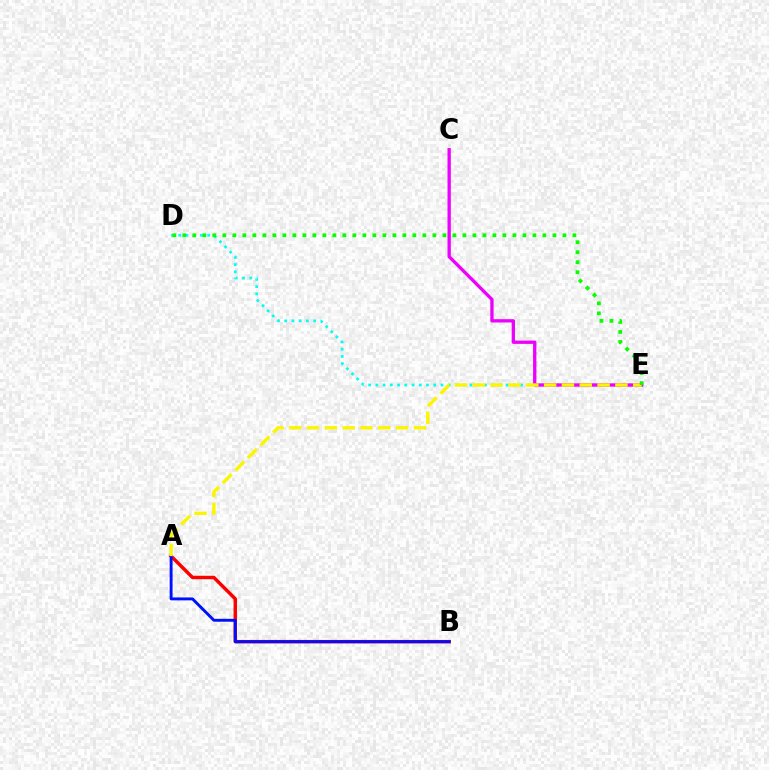{('A', 'B'): [{'color': '#ff0000', 'line_style': 'solid', 'thickness': 2.48}, {'color': '#0010ff', 'line_style': 'solid', 'thickness': 2.1}], ('D', 'E'): [{'color': '#00fff6', 'line_style': 'dotted', 'thickness': 1.97}, {'color': '#08ff00', 'line_style': 'dotted', 'thickness': 2.72}], ('C', 'E'): [{'color': '#ee00ff', 'line_style': 'solid', 'thickness': 2.38}], ('A', 'E'): [{'color': '#fcf500', 'line_style': 'dashed', 'thickness': 2.42}]}